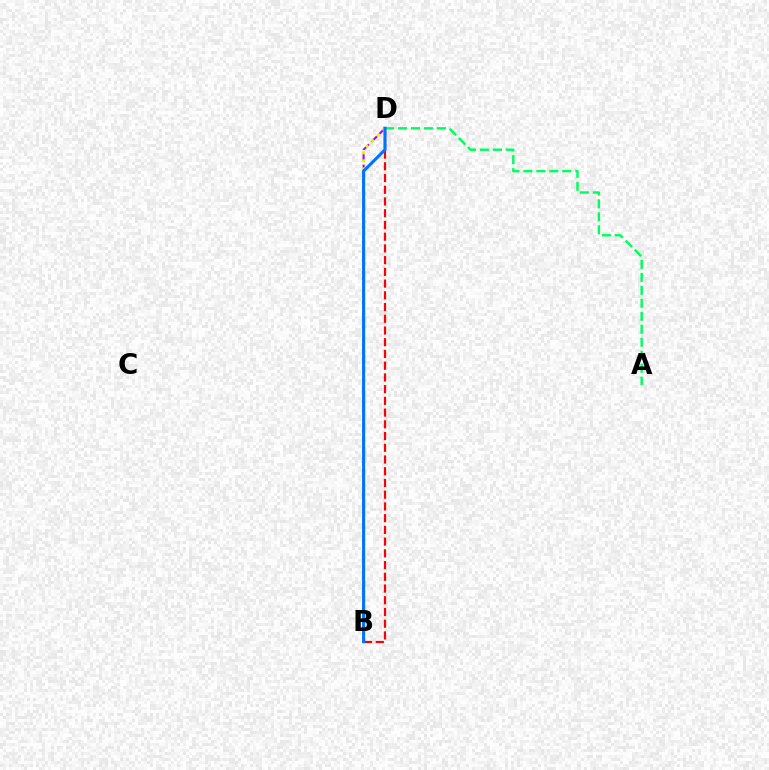{('B', 'D'): [{'color': '#ff0000', 'line_style': 'dashed', 'thickness': 1.59}, {'color': '#b900ff', 'line_style': 'dashed', 'thickness': 1.53}, {'color': '#d1ff00', 'line_style': 'dotted', 'thickness': 2.17}, {'color': '#0074ff', 'line_style': 'solid', 'thickness': 2.24}], ('A', 'D'): [{'color': '#00ff5c', 'line_style': 'dashed', 'thickness': 1.76}]}